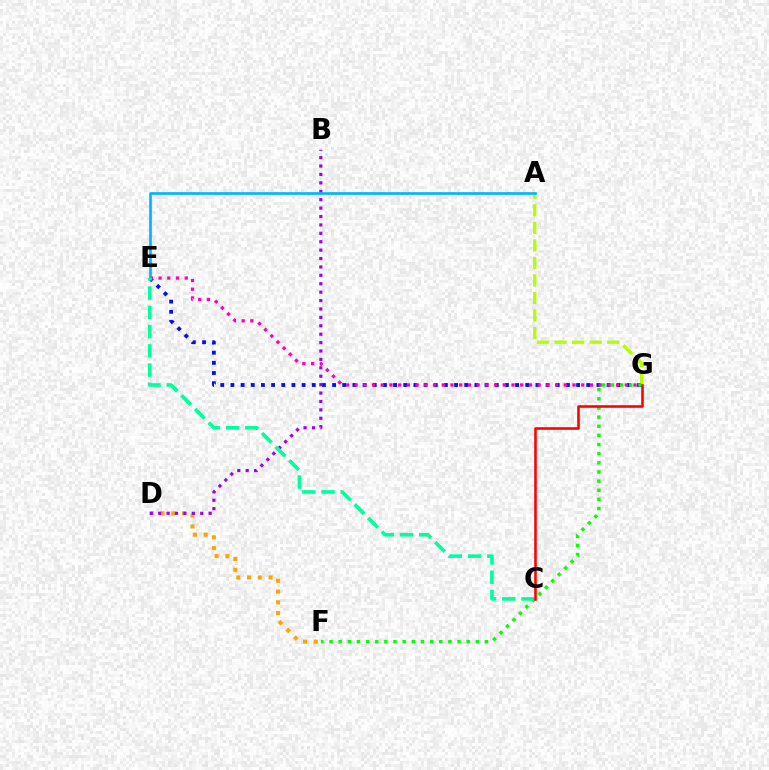{('D', 'F'): [{'color': '#ffa500', 'line_style': 'dotted', 'thickness': 2.92}], ('E', 'G'): [{'color': '#0010ff', 'line_style': 'dotted', 'thickness': 2.76}, {'color': '#ff00bd', 'line_style': 'dotted', 'thickness': 2.37}], ('A', 'G'): [{'color': '#b3ff00', 'line_style': 'dashed', 'thickness': 2.38}], ('B', 'D'): [{'color': '#9b00ff', 'line_style': 'dotted', 'thickness': 2.28}], ('A', 'E'): [{'color': '#00b5ff', 'line_style': 'solid', 'thickness': 1.92}], ('F', 'G'): [{'color': '#08ff00', 'line_style': 'dotted', 'thickness': 2.48}], ('C', 'E'): [{'color': '#00ff9d', 'line_style': 'dashed', 'thickness': 2.61}], ('C', 'G'): [{'color': '#ff0000', 'line_style': 'solid', 'thickness': 1.85}]}